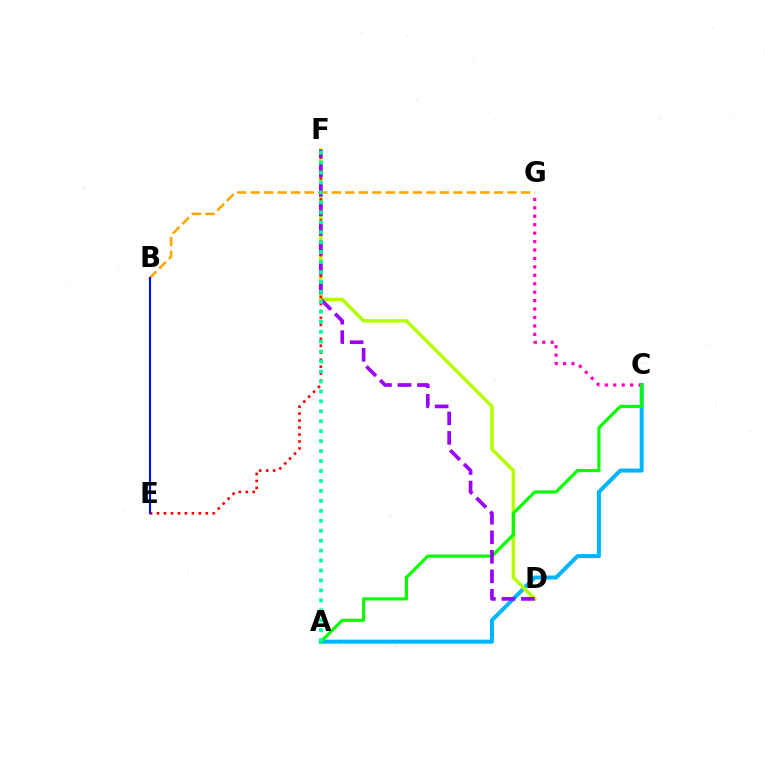{('A', 'C'): [{'color': '#00b5ff', 'line_style': 'solid', 'thickness': 2.88}, {'color': '#08ff00', 'line_style': 'solid', 'thickness': 2.28}], ('D', 'F'): [{'color': '#b3ff00', 'line_style': 'solid', 'thickness': 2.51}, {'color': '#9b00ff', 'line_style': 'dashed', 'thickness': 2.65}], ('C', 'G'): [{'color': '#ff00bd', 'line_style': 'dotted', 'thickness': 2.29}], ('B', 'G'): [{'color': '#ffa500', 'line_style': 'dashed', 'thickness': 1.84}], ('E', 'F'): [{'color': '#ff0000', 'line_style': 'dotted', 'thickness': 1.89}], ('B', 'E'): [{'color': '#0010ff', 'line_style': 'solid', 'thickness': 1.54}], ('A', 'F'): [{'color': '#00ff9d', 'line_style': 'dotted', 'thickness': 2.7}]}